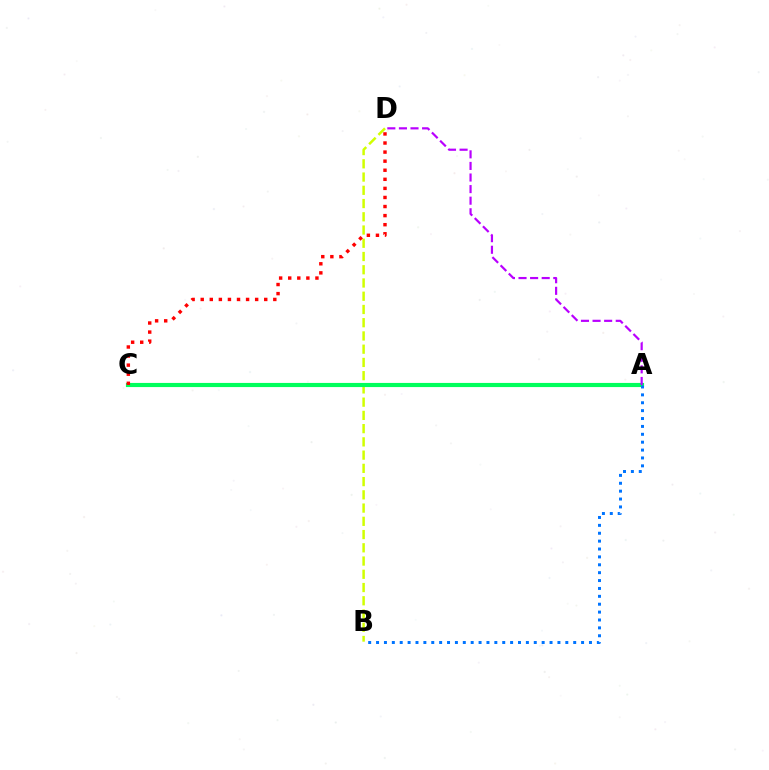{('B', 'D'): [{'color': '#d1ff00', 'line_style': 'dashed', 'thickness': 1.8}], ('A', 'C'): [{'color': '#00ff5c', 'line_style': 'solid', 'thickness': 2.98}], ('A', 'D'): [{'color': '#b900ff', 'line_style': 'dashed', 'thickness': 1.57}], ('C', 'D'): [{'color': '#ff0000', 'line_style': 'dotted', 'thickness': 2.47}], ('A', 'B'): [{'color': '#0074ff', 'line_style': 'dotted', 'thickness': 2.14}]}